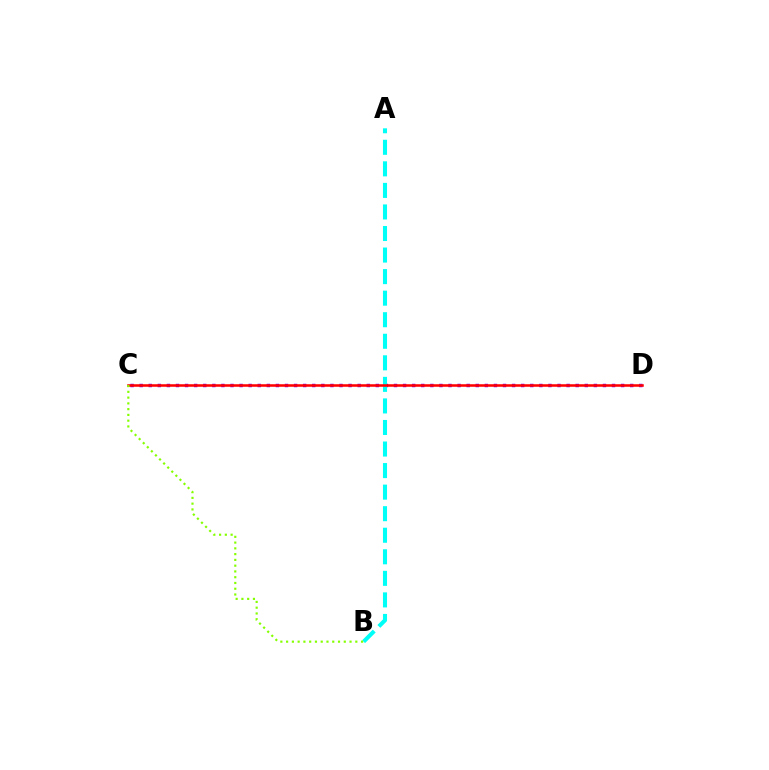{('C', 'D'): [{'color': '#7200ff', 'line_style': 'dotted', 'thickness': 2.47}, {'color': '#ff0000', 'line_style': 'solid', 'thickness': 1.83}], ('A', 'B'): [{'color': '#00fff6', 'line_style': 'dashed', 'thickness': 2.93}], ('B', 'C'): [{'color': '#84ff00', 'line_style': 'dotted', 'thickness': 1.57}]}